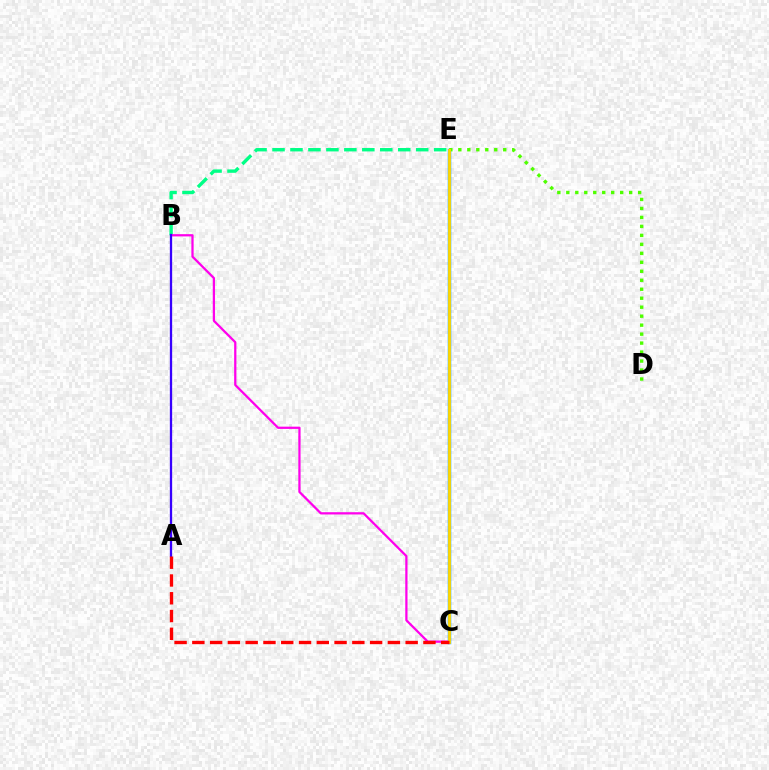{('B', 'E'): [{'color': '#00ff86', 'line_style': 'dashed', 'thickness': 2.44}], ('B', 'C'): [{'color': '#ff00ed', 'line_style': 'solid', 'thickness': 1.62}], ('C', 'E'): [{'color': '#009eff', 'line_style': 'solid', 'thickness': 2.5}, {'color': '#ffd500', 'line_style': 'solid', 'thickness': 2.04}], ('D', 'E'): [{'color': '#4fff00', 'line_style': 'dotted', 'thickness': 2.44}], ('A', 'B'): [{'color': '#3700ff', 'line_style': 'solid', 'thickness': 1.66}], ('A', 'C'): [{'color': '#ff0000', 'line_style': 'dashed', 'thickness': 2.41}]}